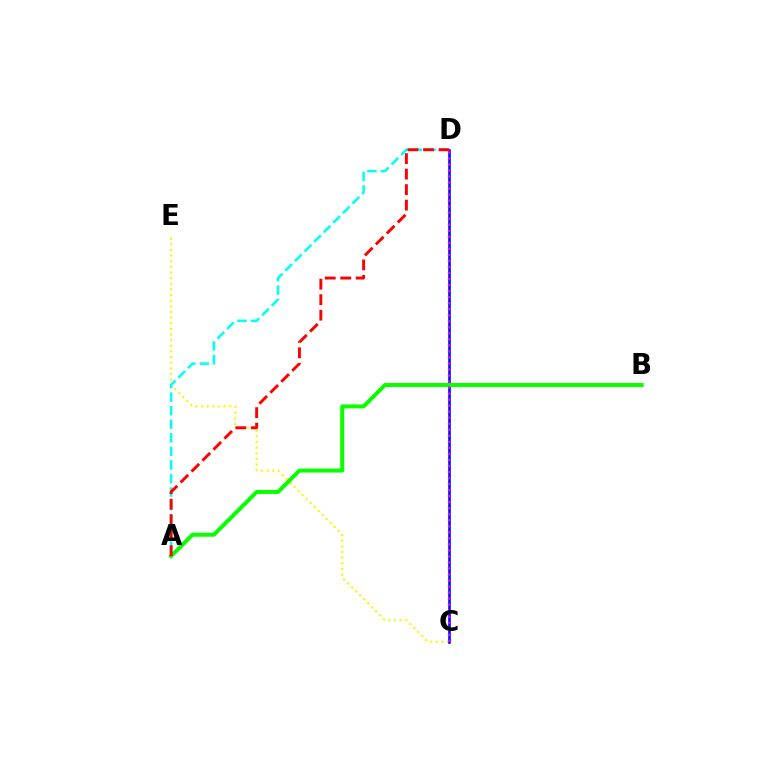{('C', 'E'): [{'color': '#fcf500', 'line_style': 'dotted', 'thickness': 1.53}], ('C', 'D'): [{'color': '#0010ff', 'line_style': 'solid', 'thickness': 1.92}, {'color': '#ee00ff', 'line_style': 'dotted', 'thickness': 1.64}], ('A', 'D'): [{'color': '#00fff6', 'line_style': 'dashed', 'thickness': 1.84}, {'color': '#ff0000', 'line_style': 'dashed', 'thickness': 2.11}], ('A', 'B'): [{'color': '#08ff00', 'line_style': 'solid', 'thickness': 2.86}]}